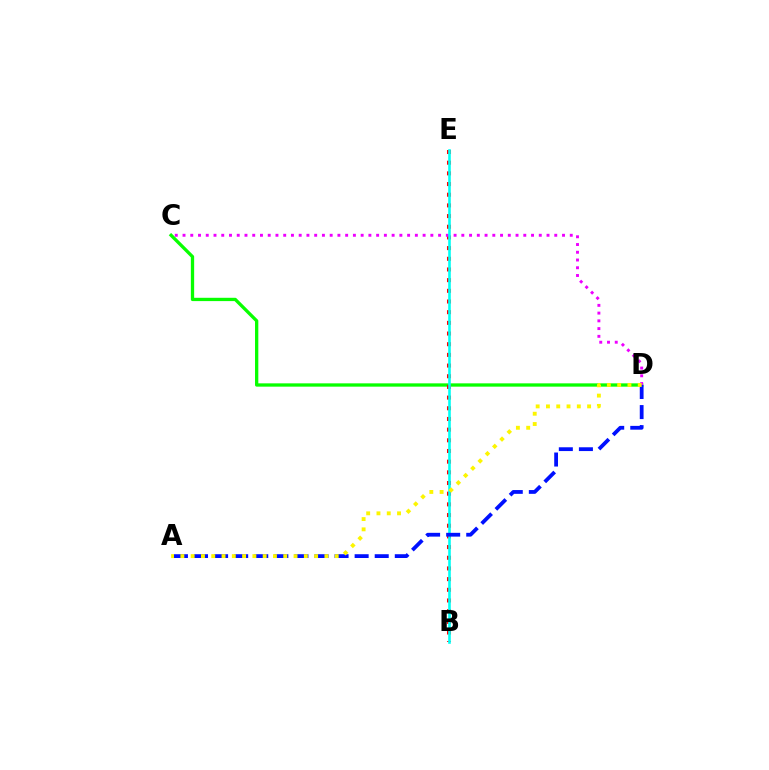{('C', 'D'): [{'color': '#08ff00', 'line_style': 'solid', 'thickness': 2.38}, {'color': '#ee00ff', 'line_style': 'dotted', 'thickness': 2.1}], ('B', 'E'): [{'color': '#ff0000', 'line_style': 'dotted', 'thickness': 2.9}, {'color': '#00fff6', 'line_style': 'solid', 'thickness': 1.88}], ('A', 'D'): [{'color': '#0010ff', 'line_style': 'dashed', 'thickness': 2.73}, {'color': '#fcf500', 'line_style': 'dotted', 'thickness': 2.8}]}